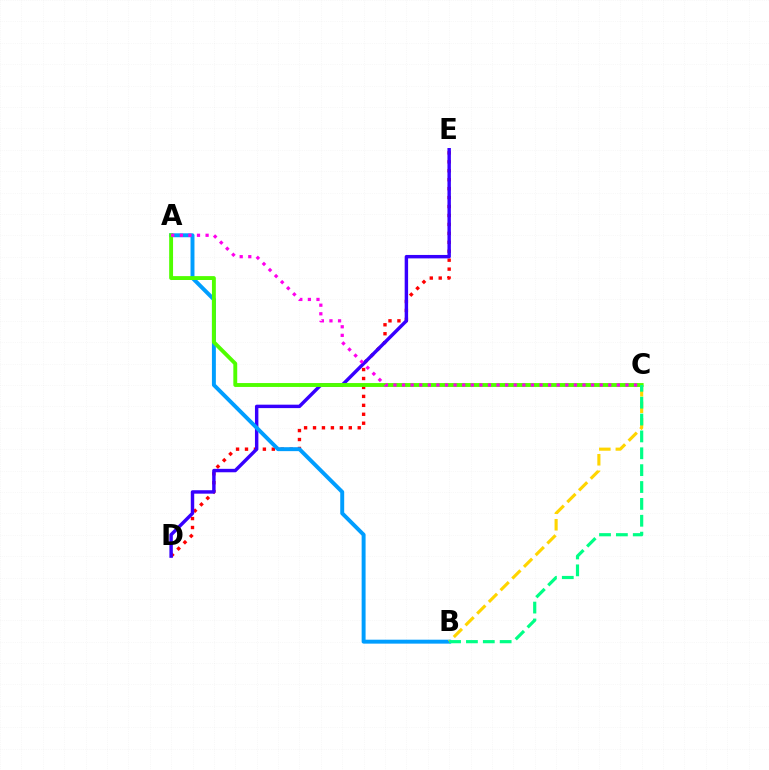{('D', 'E'): [{'color': '#ff0000', 'line_style': 'dotted', 'thickness': 2.43}, {'color': '#3700ff', 'line_style': 'solid', 'thickness': 2.47}], ('A', 'B'): [{'color': '#009eff', 'line_style': 'solid', 'thickness': 2.84}], ('A', 'C'): [{'color': '#4fff00', 'line_style': 'solid', 'thickness': 2.8}, {'color': '#ff00ed', 'line_style': 'dotted', 'thickness': 2.33}], ('B', 'C'): [{'color': '#ffd500', 'line_style': 'dashed', 'thickness': 2.25}, {'color': '#00ff86', 'line_style': 'dashed', 'thickness': 2.29}]}